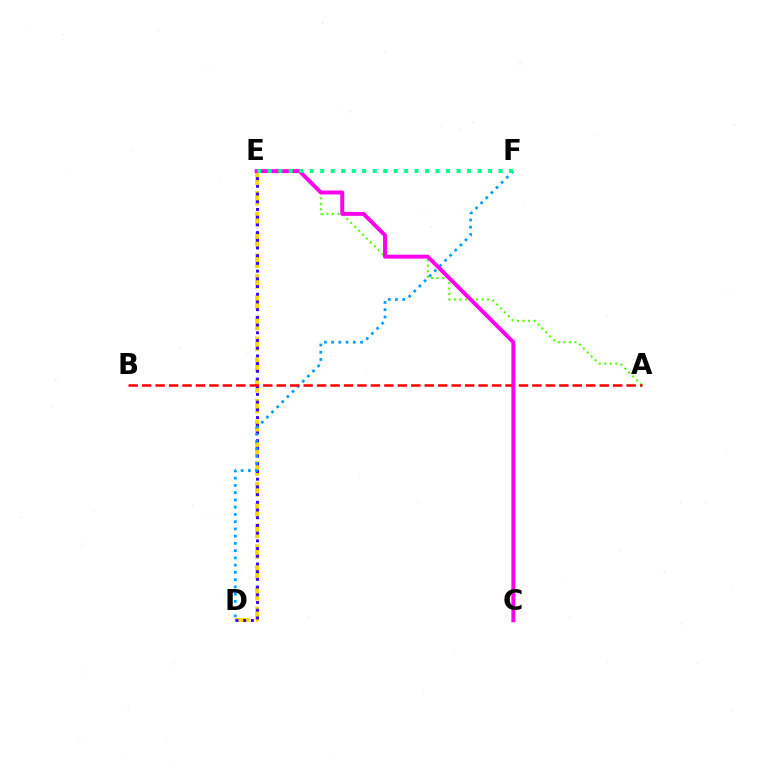{('D', 'E'): [{'color': '#ffd500', 'line_style': 'dashed', 'thickness': 2.82}, {'color': '#3700ff', 'line_style': 'dotted', 'thickness': 2.09}], ('A', 'E'): [{'color': '#4fff00', 'line_style': 'dotted', 'thickness': 1.5}], ('D', 'F'): [{'color': '#009eff', 'line_style': 'dotted', 'thickness': 1.97}], ('A', 'B'): [{'color': '#ff0000', 'line_style': 'dashed', 'thickness': 1.83}], ('C', 'E'): [{'color': '#ff00ed', 'line_style': 'solid', 'thickness': 2.83}], ('E', 'F'): [{'color': '#00ff86', 'line_style': 'dotted', 'thickness': 2.85}]}